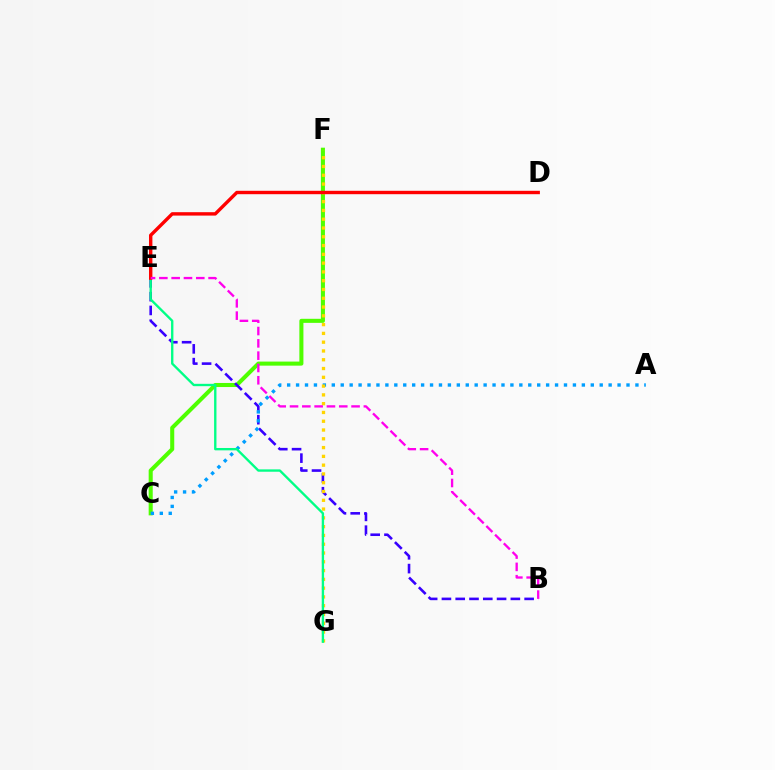{('C', 'F'): [{'color': '#4fff00', 'line_style': 'solid', 'thickness': 2.92}], ('B', 'E'): [{'color': '#3700ff', 'line_style': 'dashed', 'thickness': 1.87}, {'color': '#ff00ed', 'line_style': 'dashed', 'thickness': 1.67}], ('A', 'C'): [{'color': '#009eff', 'line_style': 'dotted', 'thickness': 2.43}], ('F', 'G'): [{'color': '#ffd500', 'line_style': 'dotted', 'thickness': 2.39}], ('E', 'G'): [{'color': '#00ff86', 'line_style': 'solid', 'thickness': 1.7}], ('D', 'E'): [{'color': '#ff0000', 'line_style': 'solid', 'thickness': 2.45}]}